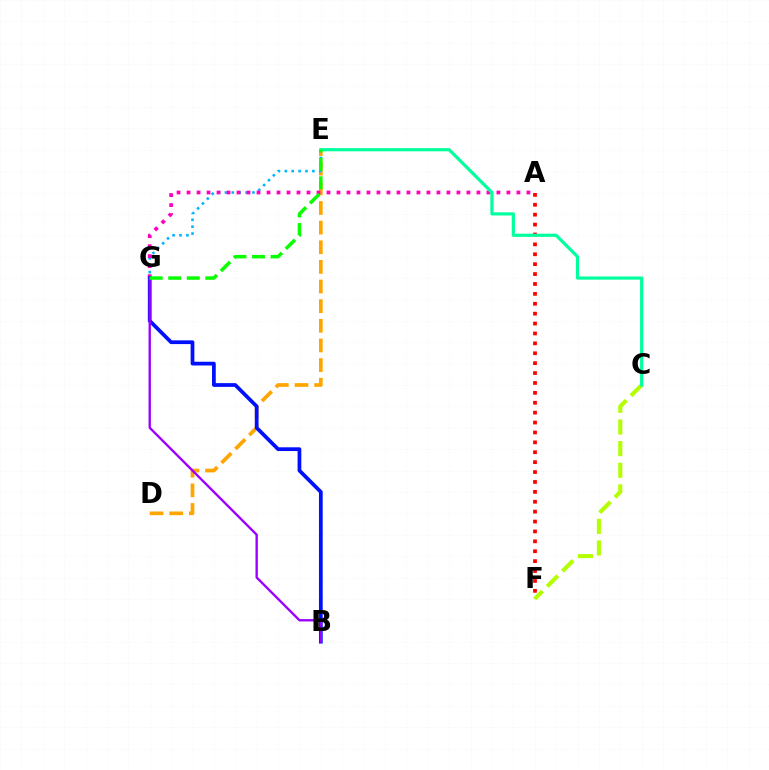{('D', 'E'): [{'color': '#ffa500', 'line_style': 'dashed', 'thickness': 2.67}], ('E', 'G'): [{'color': '#00b5ff', 'line_style': 'dotted', 'thickness': 1.87}, {'color': '#08ff00', 'line_style': 'dashed', 'thickness': 2.52}], ('A', 'F'): [{'color': '#ff0000', 'line_style': 'dotted', 'thickness': 2.69}], ('A', 'G'): [{'color': '#ff00bd', 'line_style': 'dotted', 'thickness': 2.72}], ('C', 'F'): [{'color': '#b3ff00', 'line_style': 'dashed', 'thickness': 2.94}], ('C', 'E'): [{'color': '#00ff9d', 'line_style': 'solid', 'thickness': 2.29}], ('B', 'G'): [{'color': '#0010ff', 'line_style': 'solid', 'thickness': 2.69}, {'color': '#9b00ff', 'line_style': 'solid', 'thickness': 1.7}]}